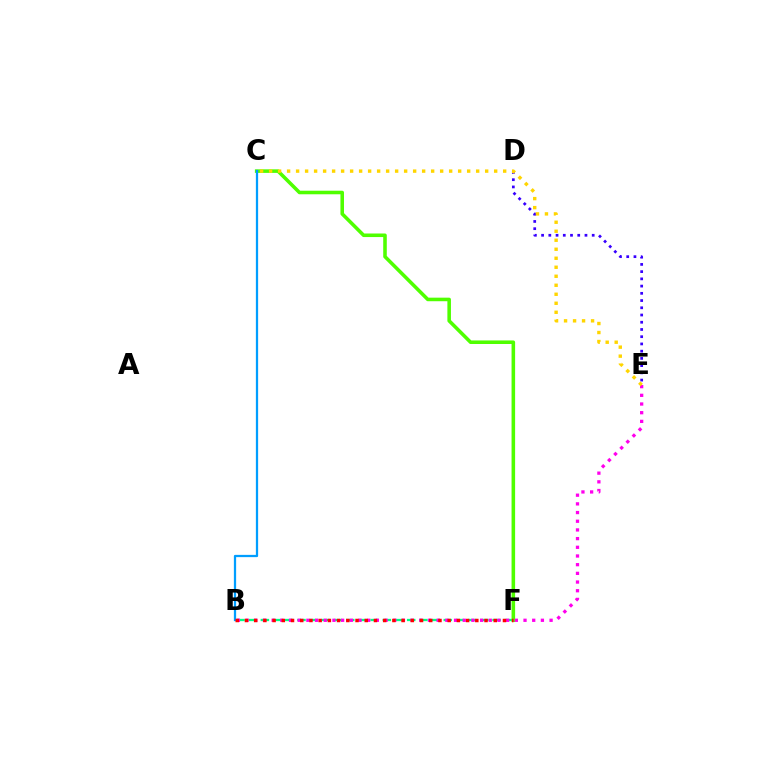{('B', 'F'): [{'color': '#00ff86', 'line_style': 'dashed', 'thickness': 1.66}, {'color': '#ff0000', 'line_style': 'dotted', 'thickness': 2.5}], ('D', 'E'): [{'color': '#3700ff', 'line_style': 'dotted', 'thickness': 1.96}], ('C', 'F'): [{'color': '#4fff00', 'line_style': 'solid', 'thickness': 2.57}], ('B', 'E'): [{'color': '#ff00ed', 'line_style': 'dotted', 'thickness': 2.36}], ('B', 'C'): [{'color': '#009eff', 'line_style': 'solid', 'thickness': 1.63}], ('C', 'E'): [{'color': '#ffd500', 'line_style': 'dotted', 'thickness': 2.45}]}